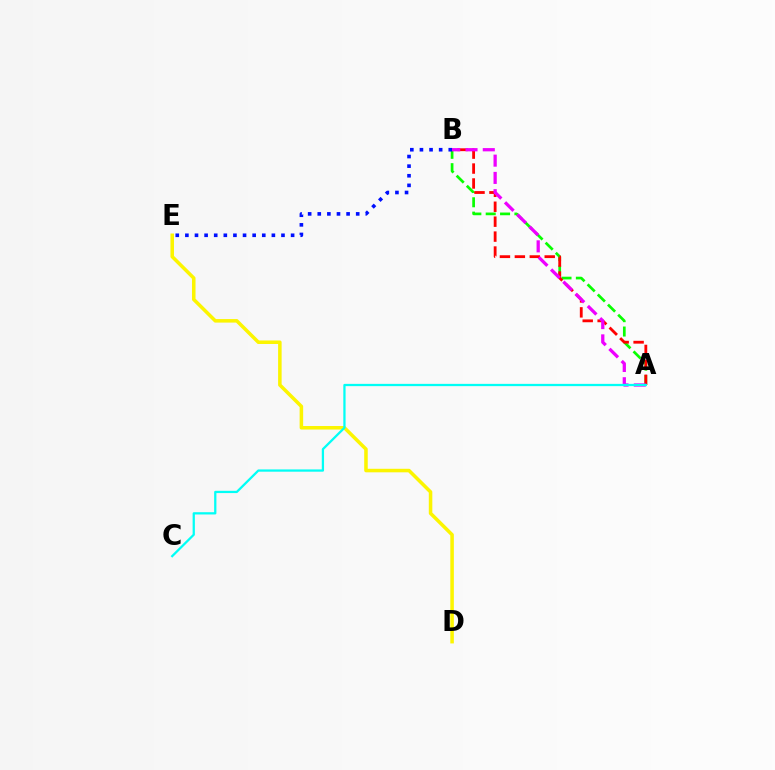{('A', 'B'): [{'color': '#08ff00', 'line_style': 'dashed', 'thickness': 1.95}, {'color': '#ff0000', 'line_style': 'dashed', 'thickness': 2.03}, {'color': '#ee00ff', 'line_style': 'dashed', 'thickness': 2.35}], ('D', 'E'): [{'color': '#fcf500', 'line_style': 'solid', 'thickness': 2.54}], ('B', 'E'): [{'color': '#0010ff', 'line_style': 'dotted', 'thickness': 2.61}], ('A', 'C'): [{'color': '#00fff6', 'line_style': 'solid', 'thickness': 1.63}]}